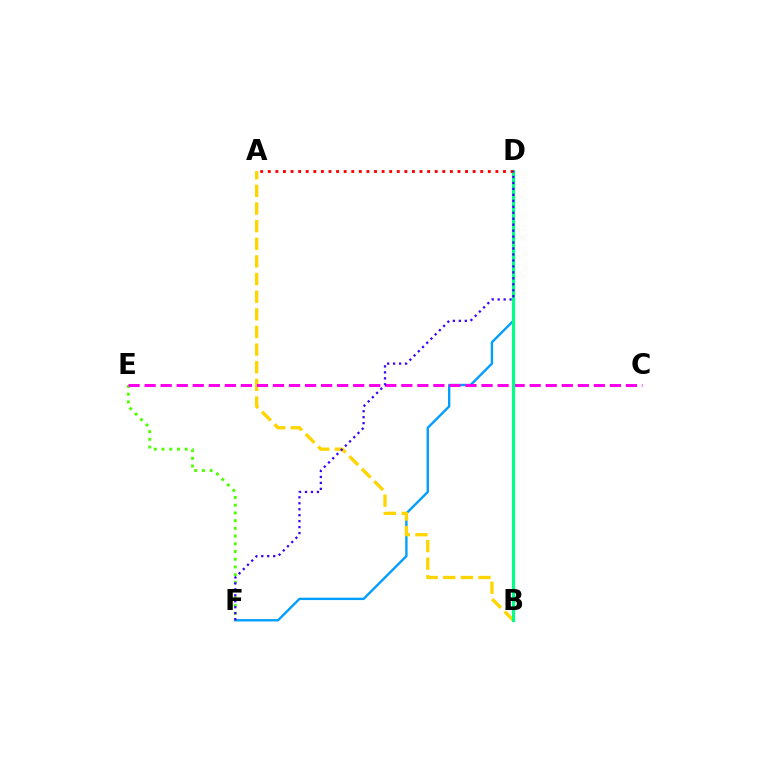{('D', 'F'): [{'color': '#009eff', 'line_style': 'solid', 'thickness': 1.7}, {'color': '#3700ff', 'line_style': 'dotted', 'thickness': 1.62}], ('A', 'B'): [{'color': '#ffd500', 'line_style': 'dashed', 'thickness': 2.4}], ('E', 'F'): [{'color': '#4fff00', 'line_style': 'dotted', 'thickness': 2.1}], ('C', 'E'): [{'color': '#ff00ed', 'line_style': 'dashed', 'thickness': 2.18}], ('B', 'D'): [{'color': '#00ff86', 'line_style': 'solid', 'thickness': 2.27}], ('A', 'D'): [{'color': '#ff0000', 'line_style': 'dotted', 'thickness': 2.06}]}